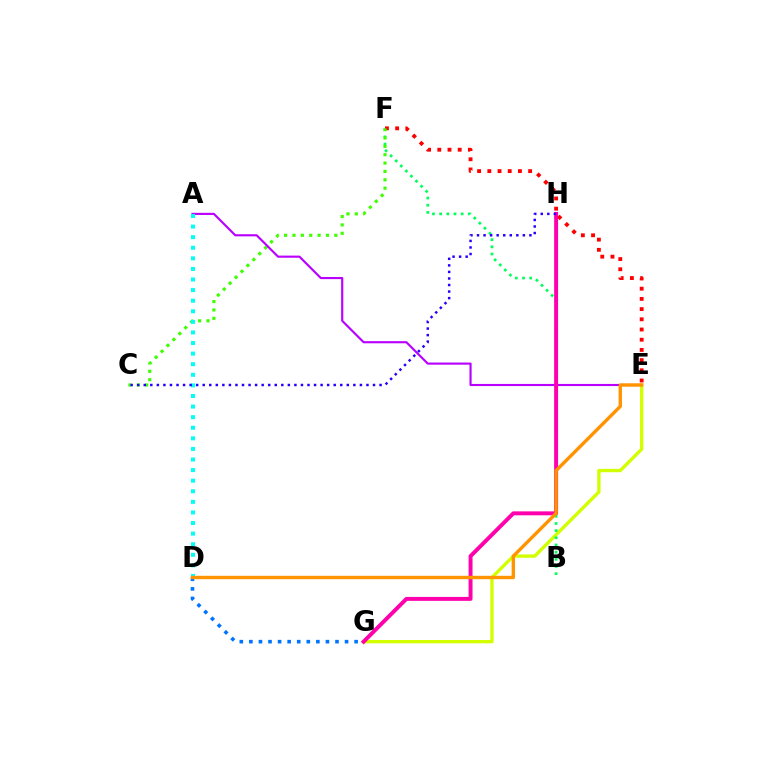{('D', 'G'): [{'color': '#0074ff', 'line_style': 'dotted', 'thickness': 2.6}], ('E', 'G'): [{'color': '#d1ff00', 'line_style': 'solid', 'thickness': 2.4}], ('B', 'F'): [{'color': '#00ff5c', 'line_style': 'dotted', 'thickness': 1.95}], ('E', 'F'): [{'color': '#ff0000', 'line_style': 'dotted', 'thickness': 2.77}], ('C', 'F'): [{'color': '#3dff00', 'line_style': 'dotted', 'thickness': 2.27}], ('A', 'E'): [{'color': '#b900ff', 'line_style': 'solid', 'thickness': 1.54}], ('G', 'H'): [{'color': '#ff00ac', 'line_style': 'solid', 'thickness': 2.84}], ('A', 'D'): [{'color': '#00fff6', 'line_style': 'dotted', 'thickness': 2.88}], ('D', 'E'): [{'color': '#ff9400', 'line_style': 'solid', 'thickness': 2.43}], ('C', 'H'): [{'color': '#2500ff', 'line_style': 'dotted', 'thickness': 1.78}]}